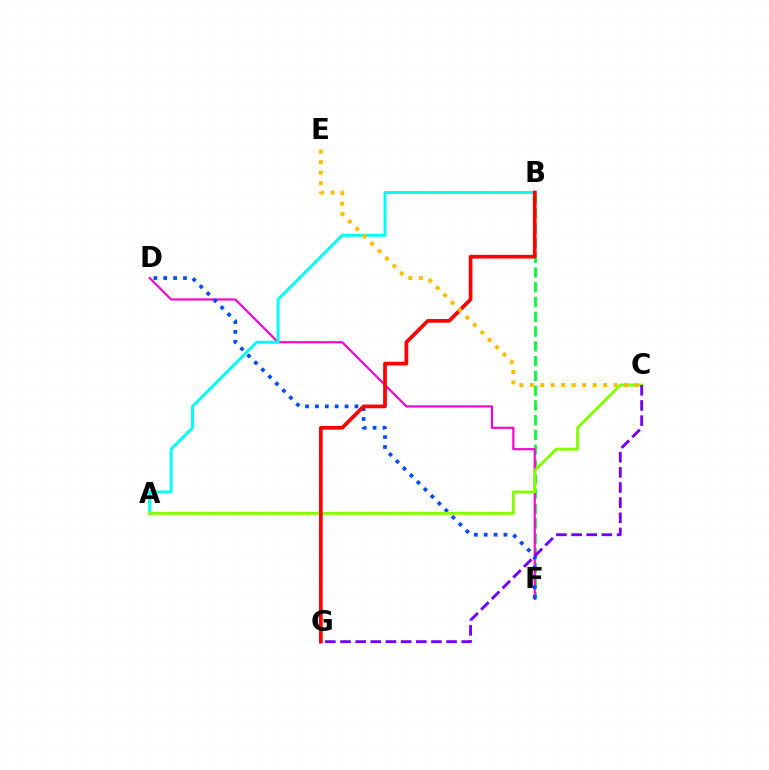{('B', 'F'): [{'color': '#00ff39', 'line_style': 'dashed', 'thickness': 2.01}], ('D', 'F'): [{'color': '#ff00cf', 'line_style': 'solid', 'thickness': 1.56}, {'color': '#004bff', 'line_style': 'dotted', 'thickness': 2.68}], ('A', 'B'): [{'color': '#00fff6', 'line_style': 'solid', 'thickness': 2.14}], ('A', 'C'): [{'color': '#84ff00', 'line_style': 'solid', 'thickness': 2.07}], ('C', 'G'): [{'color': '#7200ff', 'line_style': 'dashed', 'thickness': 2.06}], ('B', 'G'): [{'color': '#ff0000', 'line_style': 'solid', 'thickness': 2.68}], ('C', 'E'): [{'color': '#ffbd00', 'line_style': 'dotted', 'thickness': 2.85}]}